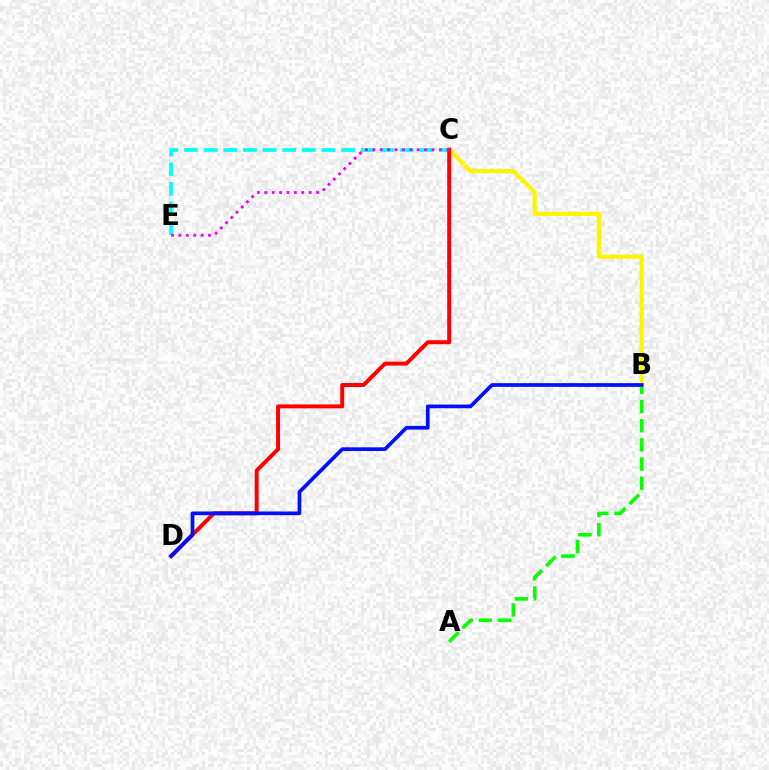{('C', 'E'): [{'color': '#00fff6', 'line_style': 'dashed', 'thickness': 2.67}, {'color': '#ee00ff', 'line_style': 'dotted', 'thickness': 2.01}], ('A', 'B'): [{'color': '#08ff00', 'line_style': 'dashed', 'thickness': 2.6}], ('B', 'C'): [{'color': '#fcf500', 'line_style': 'solid', 'thickness': 2.98}], ('C', 'D'): [{'color': '#ff0000', 'line_style': 'solid', 'thickness': 2.84}], ('B', 'D'): [{'color': '#0010ff', 'line_style': 'solid', 'thickness': 2.66}]}